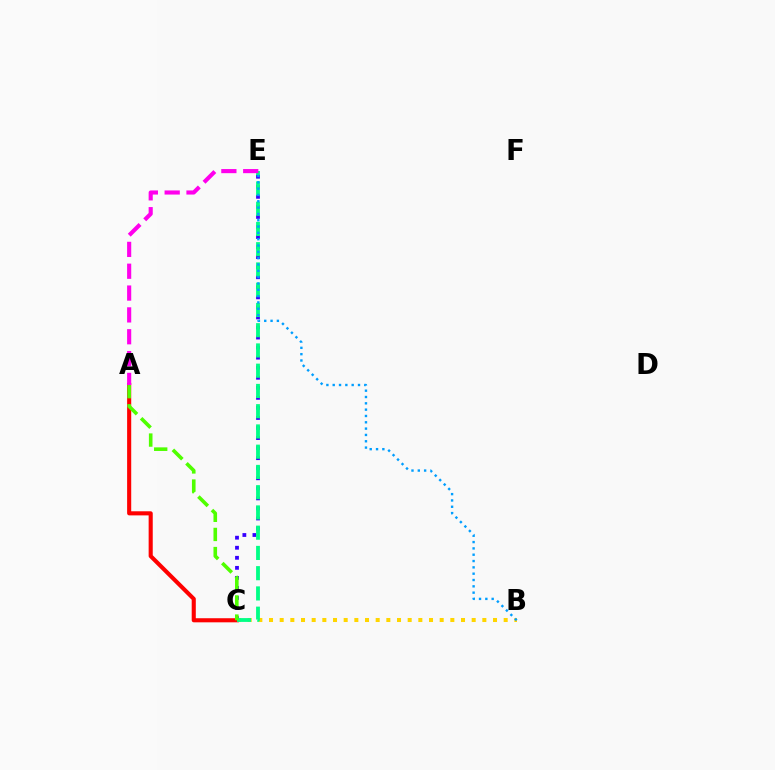{('B', 'C'): [{'color': '#ffd500', 'line_style': 'dotted', 'thickness': 2.9}], ('C', 'E'): [{'color': '#3700ff', 'line_style': 'dotted', 'thickness': 2.73}, {'color': '#00ff86', 'line_style': 'dashed', 'thickness': 2.75}], ('A', 'C'): [{'color': '#ff0000', 'line_style': 'solid', 'thickness': 2.95}, {'color': '#4fff00', 'line_style': 'dashed', 'thickness': 2.6}], ('B', 'E'): [{'color': '#009eff', 'line_style': 'dotted', 'thickness': 1.72}], ('A', 'E'): [{'color': '#ff00ed', 'line_style': 'dashed', 'thickness': 2.97}]}